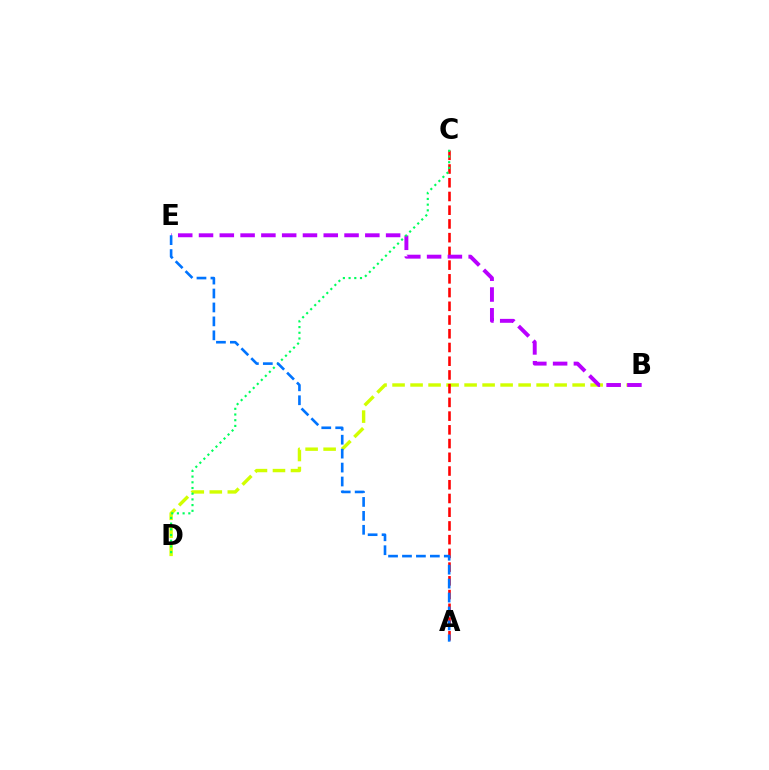{('B', 'D'): [{'color': '#d1ff00', 'line_style': 'dashed', 'thickness': 2.45}], ('A', 'C'): [{'color': '#ff0000', 'line_style': 'dashed', 'thickness': 1.86}], ('B', 'E'): [{'color': '#b900ff', 'line_style': 'dashed', 'thickness': 2.82}], ('C', 'D'): [{'color': '#00ff5c', 'line_style': 'dotted', 'thickness': 1.55}], ('A', 'E'): [{'color': '#0074ff', 'line_style': 'dashed', 'thickness': 1.89}]}